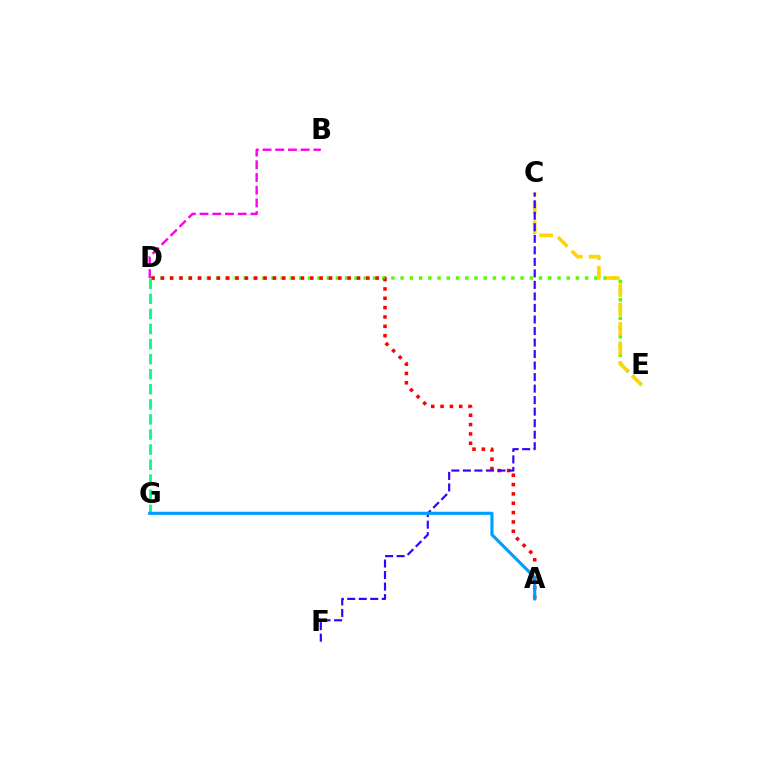{('B', 'D'): [{'color': '#ff00ed', 'line_style': 'dashed', 'thickness': 1.73}], ('D', 'E'): [{'color': '#4fff00', 'line_style': 'dotted', 'thickness': 2.51}], ('A', 'D'): [{'color': '#ff0000', 'line_style': 'dotted', 'thickness': 2.54}], ('C', 'E'): [{'color': '#ffd500', 'line_style': 'dashed', 'thickness': 2.64}], ('C', 'F'): [{'color': '#3700ff', 'line_style': 'dashed', 'thickness': 1.57}], ('D', 'G'): [{'color': '#00ff86', 'line_style': 'dashed', 'thickness': 2.05}], ('A', 'G'): [{'color': '#009eff', 'line_style': 'solid', 'thickness': 2.27}]}